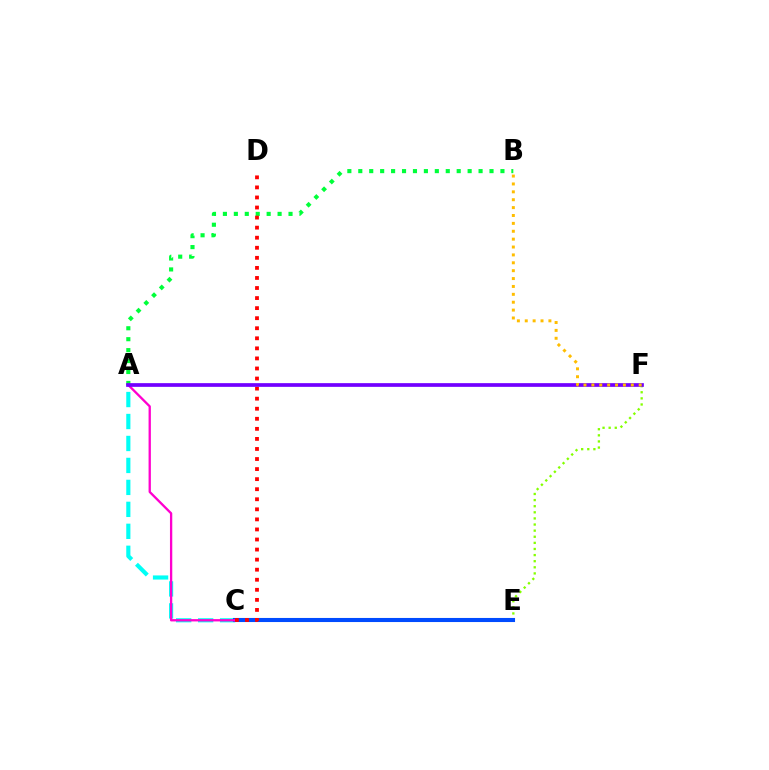{('C', 'F'): [{'color': '#84ff00', 'line_style': 'dotted', 'thickness': 1.66}], ('A', 'B'): [{'color': '#00ff39', 'line_style': 'dotted', 'thickness': 2.97}], ('A', 'C'): [{'color': '#00fff6', 'line_style': 'dashed', 'thickness': 2.98}, {'color': '#ff00cf', 'line_style': 'solid', 'thickness': 1.66}], ('C', 'E'): [{'color': '#004bff', 'line_style': 'solid', 'thickness': 2.94}], ('C', 'D'): [{'color': '#ff0000', 'line_style': 'dotted', 'thickness': 2.73}], ('A', 'F'): [{'color': '#7200ff', 'line_style': 'solid', 'thickness': 2.66}], ('B', 'F'): [{'color': '#ffbd00', 'line_style': 'dotted', 'thickness': 2.14}]}